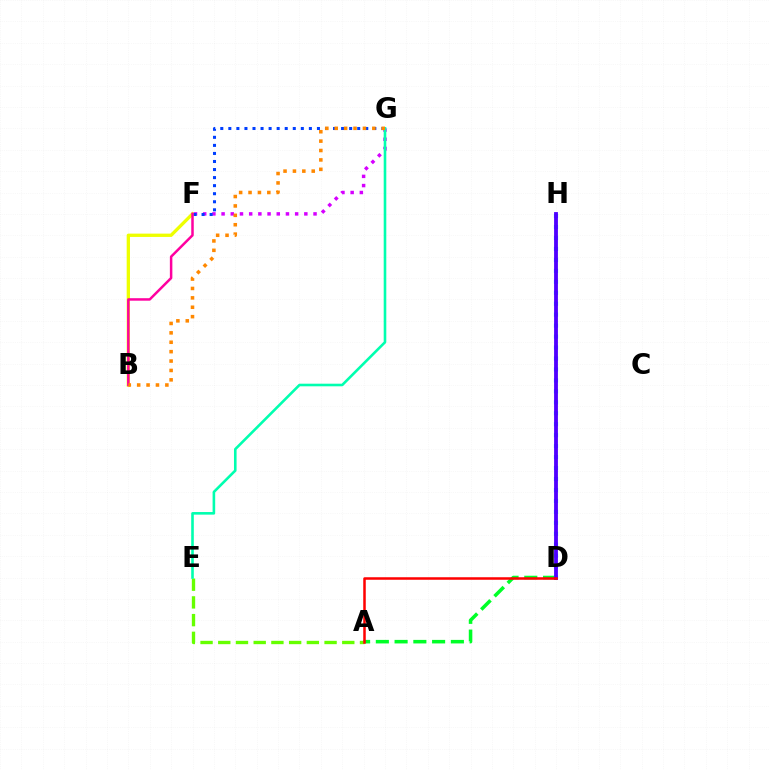{('A', 'D'): [{'color': '#00ff27', 'line_style': 'dashed', 'thickness': 2.55}, {'color': '#ff0000', 'line_style': 'solid', 'thickness': 1.81}], ('B', 'F'): [{'color': '#eeff00', 'line_style': 'solid', 'thickness': 2.38}, {'color': '#ff00a0', 'line_style': 'solid', 'thickness': 1.8}], ('D', 'H'): [{'color': '#00c7ff', 'line_style': 'dotted', 'thickness': 2.98}, {'color': '#4f00ff', 'line_style': 'solid', 'thickness': 2.75}], ('F', 'G'): [{'color': '#d600ff', 'line_style': 'dotted', 'thickness': 2.5}, {'color': '#003fff', 'line_style': 'dotted', 'thickness': 2.19}], ('A', 'E'): [{'color': '#66ff00', 'line_style': 'dashed', 'thickness': 2.41}], ('E', 'G'): [{'color': '#00ffaf', 'line_style': 'solid', 'thickness': 1.87}], ('B', 'G'): [{'color': '#ff8800', 'line_style': 'dotted', 'thickness': 2.55}]}